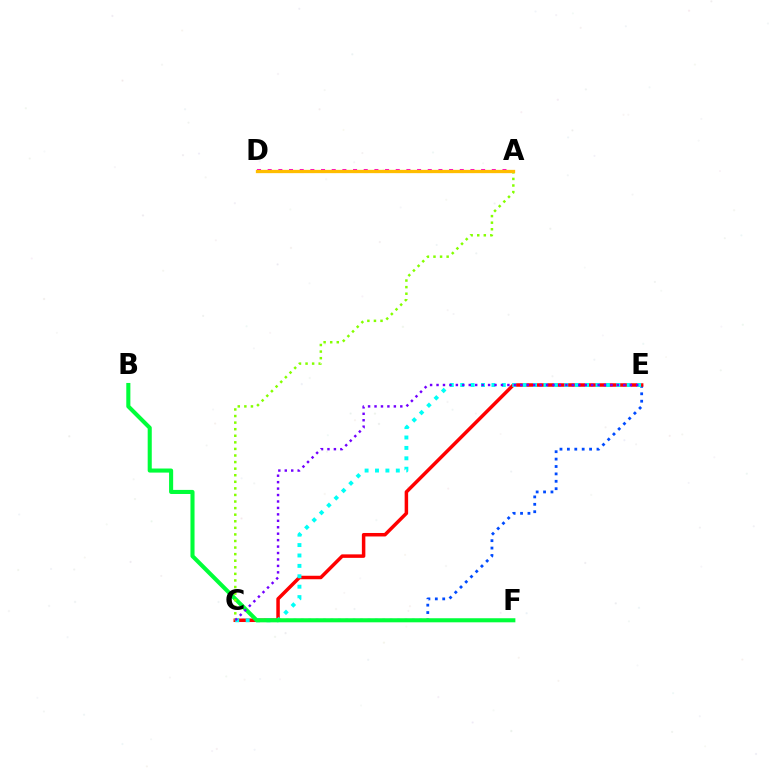{('A', 'D'): [{'color': '#ff00cf', 'line_style': 'dotted', 'thickness': 2.9}, {'color': '#ffbd00', 'line_style': 'solid', 'thickness': 2.37}], ('C', 'E'): [{'color': '#004bff', 'line_style': 'dotted', 'thickness': 2.01}, {'color': '#ff0000', 'line_style': 'solid', 'thickness': 2.51}, {'color': '#00fff6', 'line_style': 'dotted', 'thickness': 2.83}, {'color': '#7200ff', 'line_style': 'dotted', 'thickness': 1.75}], ('B', 'F'): [{'color': '#00ff39', 'line_style': 'solid', 'thickness': 2.94}], ('A', 'C'): [{'color': '#84ff00', 'line_style': 'dotted', 'thickness': 1.79}]}